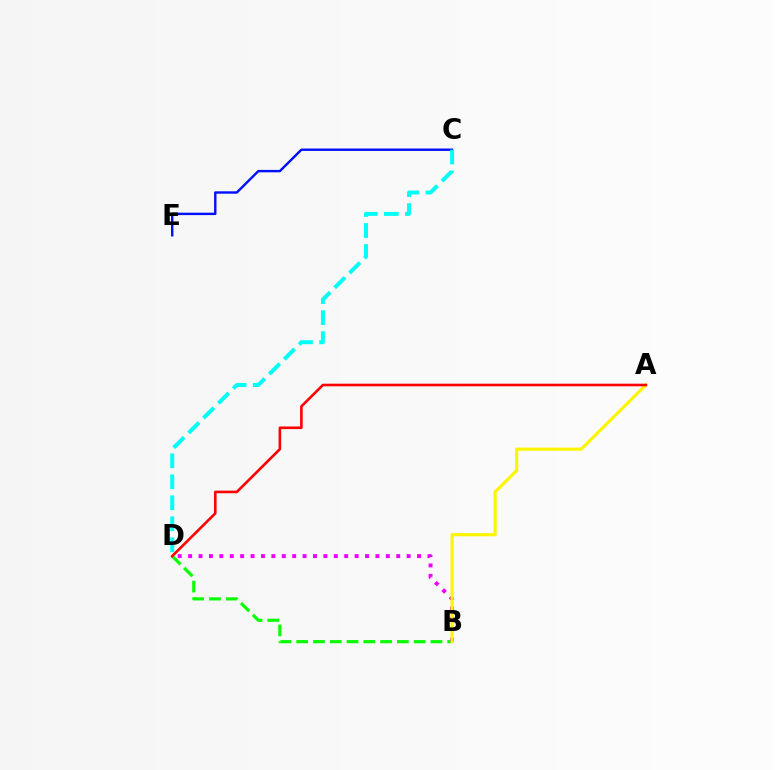{('C', 'E'): [{'color': '#0010ff', 'line_style': 'solid', 'thickness': 1.73}], ('B', 'D'): [{'color': '#08ff00', 'line_style': 'dashed', 'thickness': 2.28}, {'color': '#ee00ff', 'line_style': 'dotted', 'thickness': 2.83}], ('C', 'D'): [{'color': '#00fff6', 'line_style': 'dashed', 'thickness': 2.85}], ('A', 'B'): [{'color': '#fcf500', 'line_style': 'solid', 'thickness': 2.26}], ('A', 'D'): [{'color': '#ff0000', 'line_style': 'solid', 'thickness': 1.88}]}